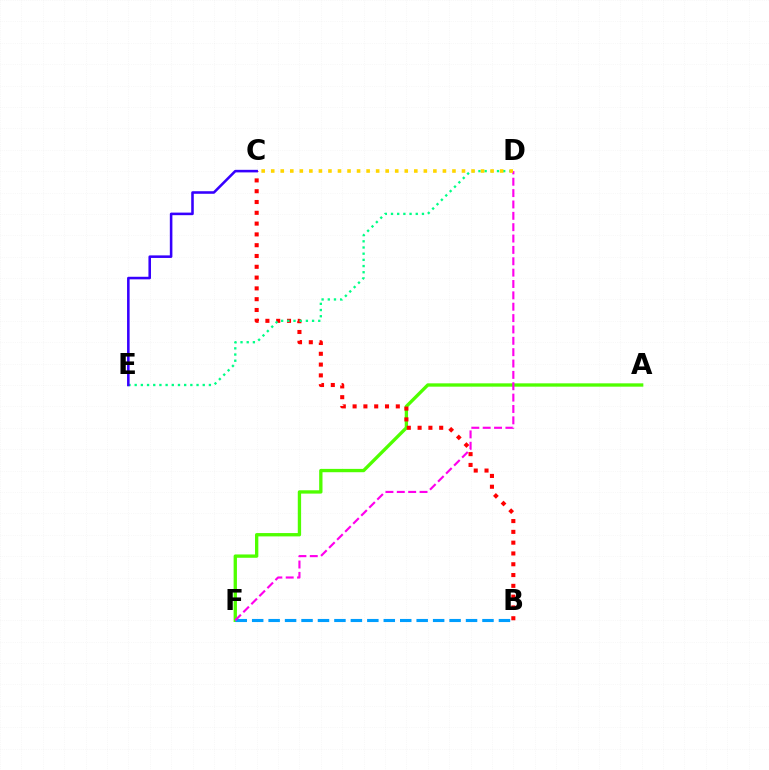{('A', 'F'): [{'color': '#4fff00', 'line_style': 'solid', 'thickness': 2.4}], ('B', 'F'): [{'color': '#009eff', 'line_style': 'dashed', 'thickness': 2.23}], ('D', 'F'): [{'color': '#ff00ed', 'line_style': 'dashed', 'thickness': 1.54}], ('B', 'C'): [{'color': '#ff0000', 'line_style': 'dotted', 'thickness': 2.93}], ('D', 'E'): [{'color': '#00ff86', 'line_style': 'dotted', 'thickness': 1.68}], ('C', 'E'): [{'color': '#3700ff', 'line_style': 'solid', 'thickness': 1.85}], ('C', 'D'): [{'color': '#ffd500', 'line_style': 'dotted', 'thickness': 2.59}]}